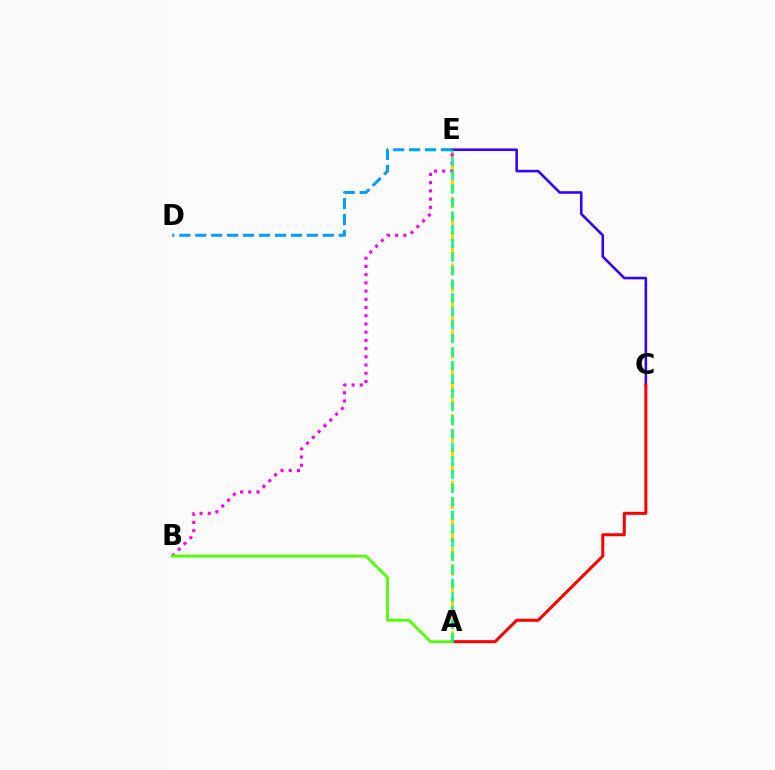{('C', 'E'): [{'color': '#3700ff', 'line_style': 'solid', 'thickness': 1.86}], ('A', 'E'): [{'color': '#ffd500', 'line_style': 'dashed', 'thickness': 2.27}, {'color': '#00ff86', 'line_style': 'dashed', 'thickness': 1.85}], ('A', 'C'): [{'color': '#ff0000', 'line_style': 'solid', 'thickness': 2.16}], ('B', 'E'): [{'color': '#ff00ed', 'line_style': 'dotted', 'thickness': 2.23}], ('A', 'B'): [{'color': '#4fff00', 'line_style': 'solid', 'thickness': 2.01}], ('D', 'E'): [{'color': '#009eff', 'line_style': 'dashed', 'thickness': 2.17}]}